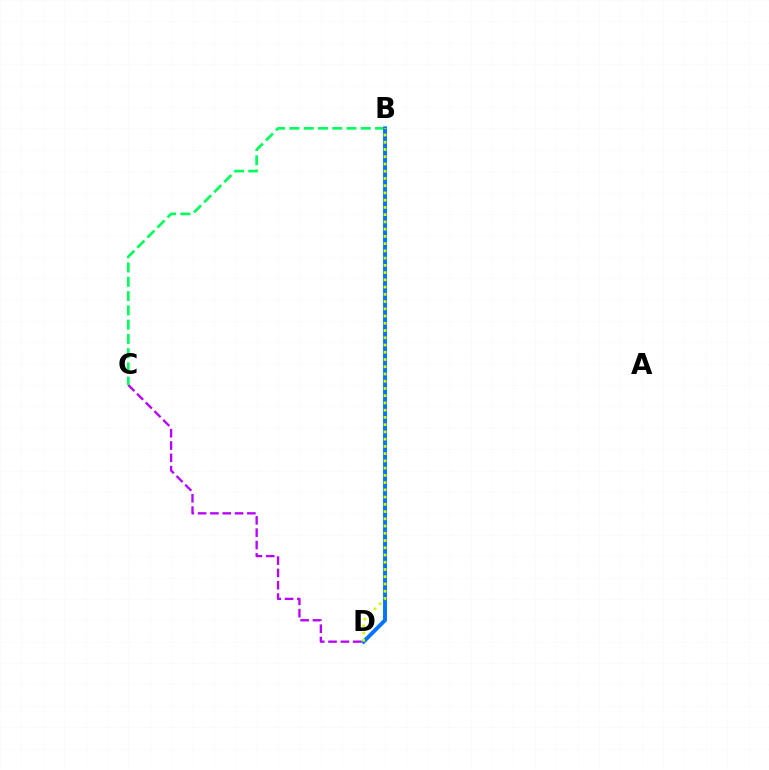{('B', 'D'): [{'color': '#ff0000', 'line_style': 'dotted', 'thickness': 1.51}, {'color': '#0074ff', 'line_style': 'solid', 'thickness': 2.82}, {'color': '#d1ff00', 'line_style': 'dotted', 'thickness': 1.97}], ('C', 'D'): [{'color': '#b900ff', 'line_style': 'dashed', 'thickness': 1.67}], ('B', 'C'): [{'color': '#00ff5c', 'line_style': 'dashed', 'thickness': 1.94}]}